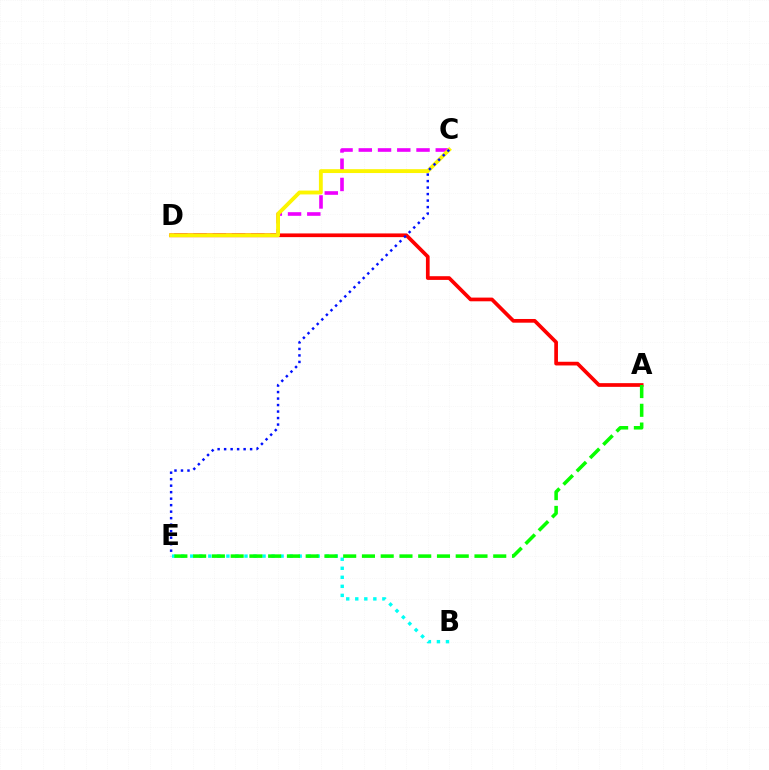{('C', 'D'): [{'color': '#ee00ff', 'line_style': 'dashed', 'thickness': 2.61}, {'color': '#fcf500', 'line_style': 'solid', 'thickness': 2.78}], ('A', 'D'): [{'color': '#ff0000', 'line_style': 'solid', 'thickness': 2.67}], ('C', 'E'): [{'color': '#0010ff', 'line_style': 'dotted', 'thickness': 1.77}], ('B', 'E'): [{'color': '#00fff6', 'line_style': 'dotted', 'thickness': 2.45}], ('A', 'E'): [{'color': '#08ff00', 'line_style': 'dashed', 'thickness': 2.55}]}